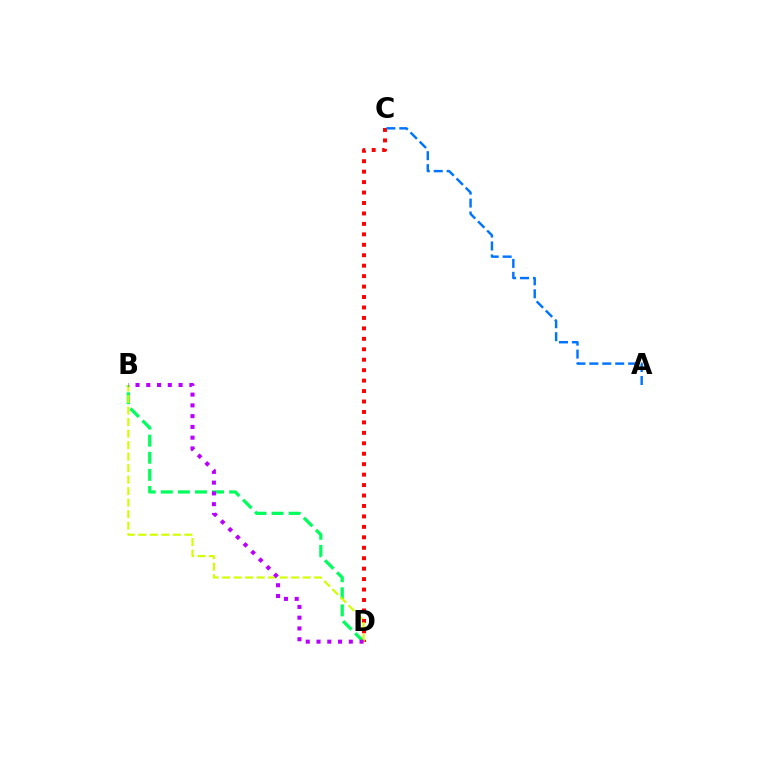{('C', 'D'): [{'color': '#ff0000', 'line_style': 'dotted', 'thickness': 2.84}], ('B', 'D'): [{'color': '#00ff5c', 'line_style': 'dashed', 'thickness': 2.32}, {'color': '#d1ff00', 'line_style': 'dashed', 'thickness': 1.56}, {'color': '#b900ff', 'line_style': 'dotted', 'thickness': 2.92}], ('A', 'C'): [{'color': '#0074ff', 'line_style': 'dashed', 'thickness': 1.76}]}